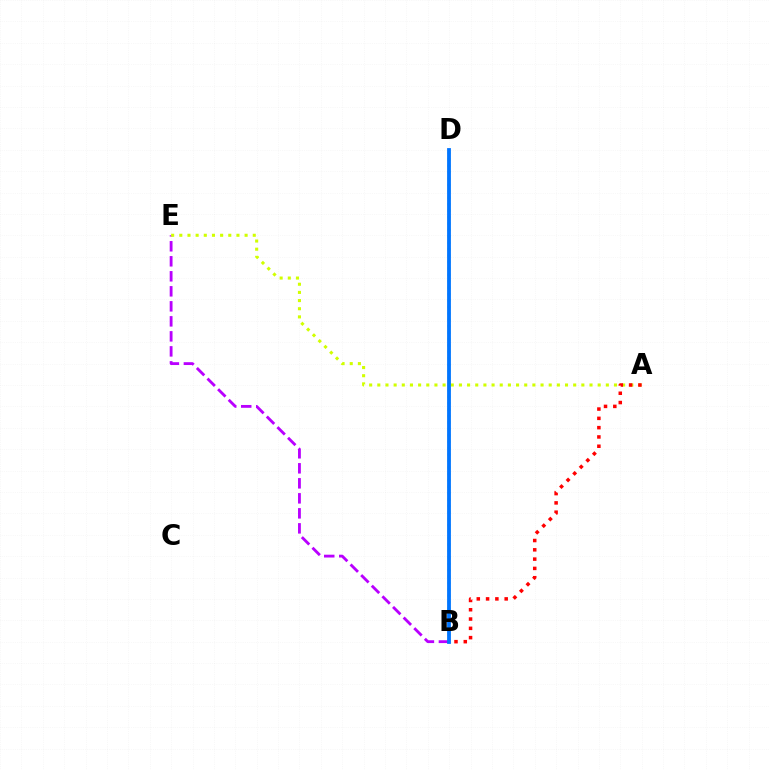{('B', 'E'): [{'color': '#b900ff', 'line_style': 'dashed', 'thickness': 2.04}], ('B', 'D'): [{'color': '#00ff5c', 'line_style': 'dotted', 'thickness': 1.74}, {'color': '#0074ff', 'line_style': 'solid', 'thickness': 2.73}], ('A', 'E'): [{'color': '#d1ff00', 'line_style': 'dotted', 'thickness': 2.22}], ('A', 'B'): [{'color': '#ff0000', 'line_style': 'dotted', 'thickness': 2.53}]}